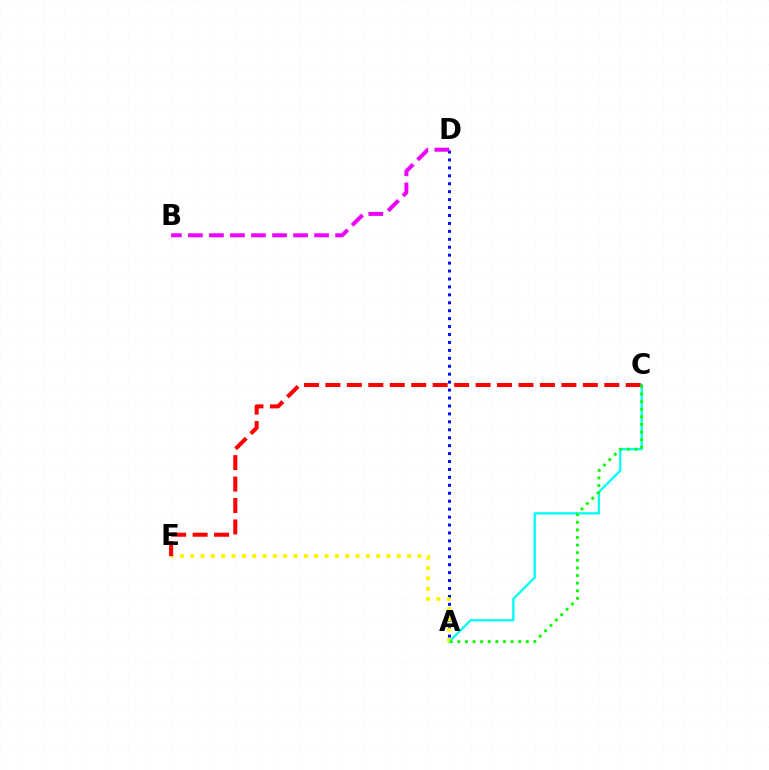{('A', 'C'): [{'color': '#00fff6', 'line_style': 'solid', 'thickness': 1.64}, {'color': '#08ff00', 'line_style': 'dotted', 'thickness': 2.07}], ('A', 'D'): [{'color': '#0010ff', 'line_style': 'dotted', 'thickness': 2.16}], ('A', 'E'): [{'color': '#fcf500', 'line_style': 'dotted', 'thickness': 2.81}], ('C', 'E'): [{'color': '#ff0000', 'line_style': 'dashed', 'thickness': 2.91}], ('B', 'D'): [{'color': '#ee00ff', 'line_style': 'dashed', 'thickness': 2.86}]}